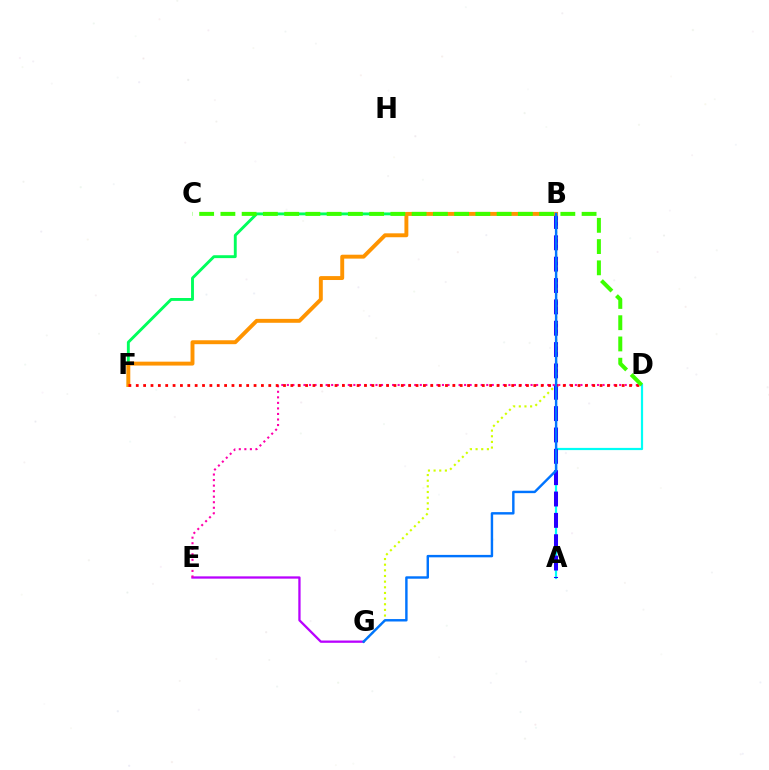{('A', 'D'): [{'color': '#00fff6', 'line_style': 'solid', 'thickness': 1.59}], ('E', 'G'): [{'color': '#b900ff', 'line_style': 'solid', 'thickness': 1.65}], ('A', 'B'): [{'color': '#2500ff', 'line_style': 'dashed', 'thickness': 2.9}], ('B', 'G'): [{'color': '#d1ff00', 'line_style': 'dotted', 'thickness': 1.54}, {'color': '#0074ff', 'line_style': 'solid', 'thickness': 1.75}], ('D', 'E'): [{'color': '#ff00ac', 'line_style': 'dotted', 'thickness': 1.5}], ('B', 'F'): [{'color': '#00ff5c', 'line_style': 'solid', 'thickness': 2.08}, {'color': '#ff9400', 'line_style': 'solid', 'thickness': 2.82}], ('D', 'F'): [{'color': '#ff0000', 'line_style': 'dotted', 'thickness': 2.0}], ('C', 'D'): [{'color': '#3dff00', 'line_style': 'dashed', 'thickness': 2.89}]}